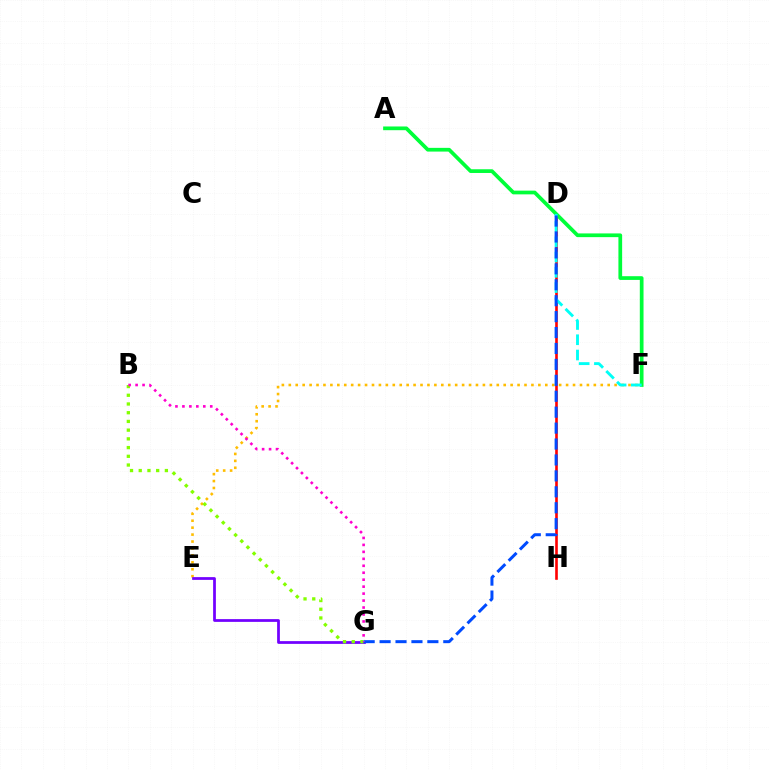{('D', 'H'): [{'color': '#ff0000', 'line_style': 'solid', 'thickness': 1.89}], ('E', 'F'): [{'color': '#ffbd00', 'line_style': 'dotted', 'thickness': 1.88}], ('A', 'F'): [{'color': '#00ff39', 'line_style': 'solid', 'thickness': 2.68}], ('E', 'G'): [{'color': '#7200ff', 'line_style': 'solid', 'thickness': 1.98}], ('B', 'G'): [{'color': '#84ff00', 'line_style': 'dotted', 'thickness': 2.37}, {'color': '#ff00cf', 'line_style': 'dotted', 'thickness': 1.89}], ('D', 'F'): [{'color': '#00fff6', 'line_style': 'dashed', 'thickness': 2.07}], ('D', 'G'): [{'color': '#004bff', 'line_style': 'dashed', 'thickness': 2.16}]}